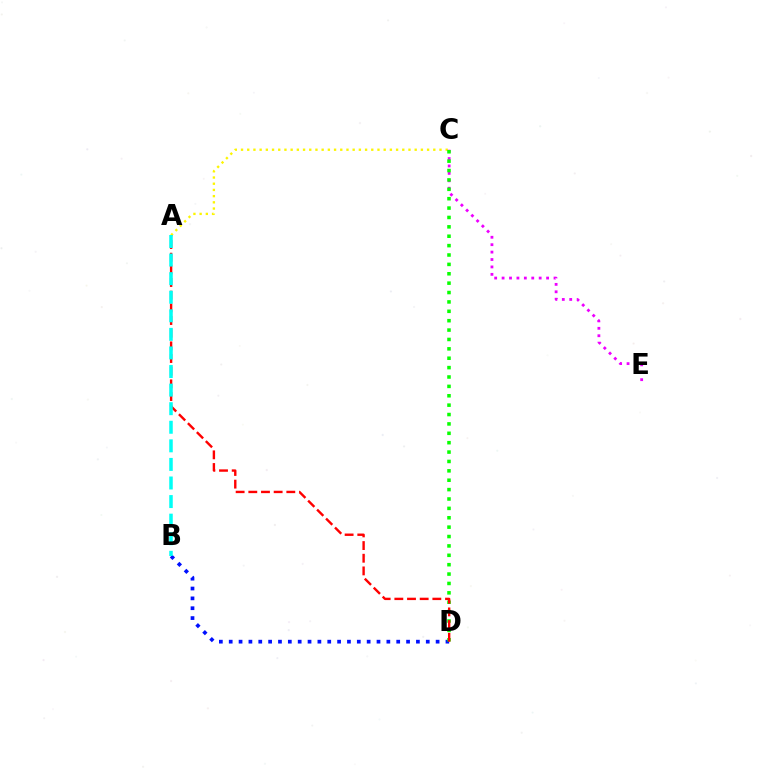{('A', 'C'): [{'color': '#fcf500', 'line_style': 'dotted', 'thickness': 1.69}], ('B', 'D'): [{'color': '#0010ff', 'line_style': 'dotted', 'thickness': 2.68}], ('C', 'E'): [{'color': '#ee00ff', 'line_style': 'dotted', 'thickness': 2.02}], ('C', 'D'): [{'color': '#08ff00', 'line_style': 'dotted', 'thickness': 2.55}], ('A', 'D'): [{'color': '#ff0000', 'line_style': 'dashed', 'thickness': 1.72}], ('A', 'B'): [{'color': '#00fff6', 'line_style': 'dashed', 'thickness': 2.52}]}